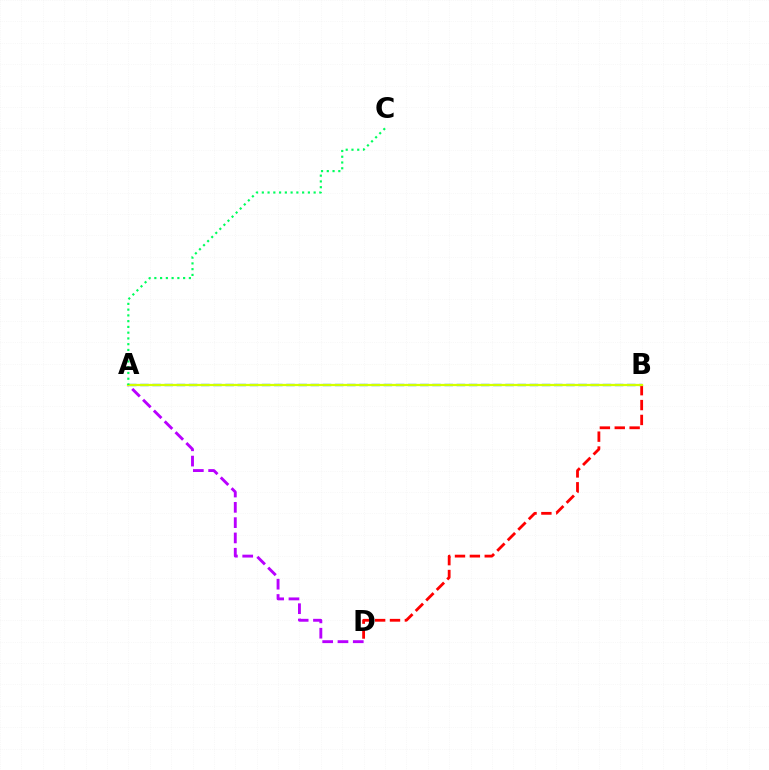{('A', 'B'): [{'color': '#0074ff', 'line_style': 'dashed', 'thickness': 1.65}, {'color': '#d1ff00', 'line_style': 'solid', 'thickness': 1.62}], ('B', 'D'): [{'color': '#ff0000', 'line_style': 'dashed', 'thickness': 2.02}], ('A', 'D'): [{'color': '#b900ff', 'line_style': 'dashed', 'thickness': 2.08}], ('A', 'C'): [{'color': '#00ff5c', 'line_style': 'dotted', 'thickness': 1.56}]}